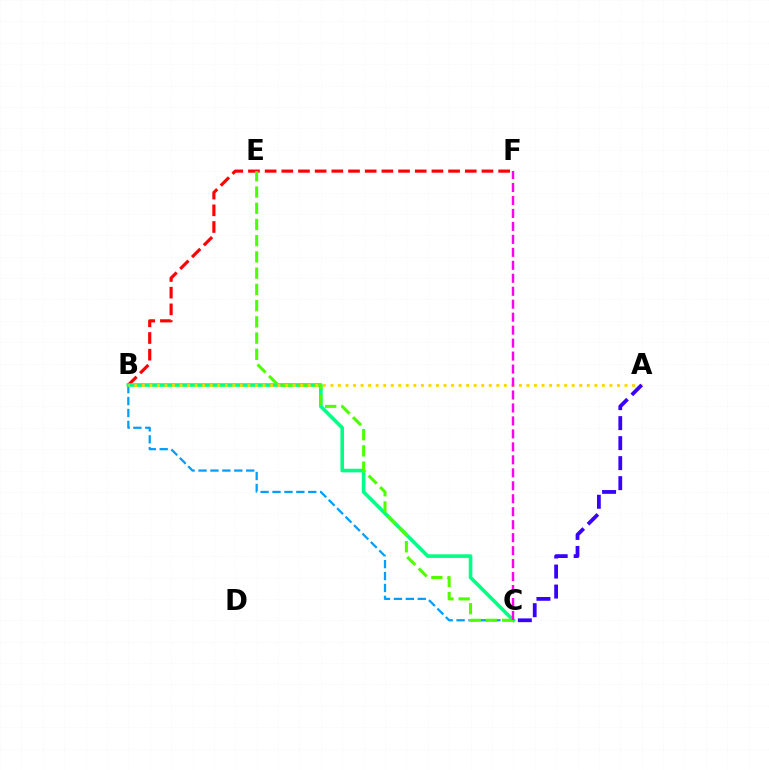{('B', 'F'): [{'color': '#ff0000', 'line_style': 'dashed', 'thickness': 2.27}], ('B', 'C'): [{'color': '#009eff', 'line_style': 'dashed', 'thickness': 1.62}, {'color': '#00ff86', 'line_style': 'solid', 'thickness': 2.6}], ('C', 'E'): [{'color': '#4fff00', 'line_style': 'dashed', 'thickness': 2.2}], ('A', 'B'): [{'color': '#ffd500', 'line_style': 'dotted', 'thickness': 2.05}], ('A', 'C'): [{'color': '#3700ff', 'line_style': 'dashed', 'thickness': 2.72}], ('C', 'F'): [{'color': '#ff00ed', 'line_style': 'dashed', 'thickness': 1.76}]}